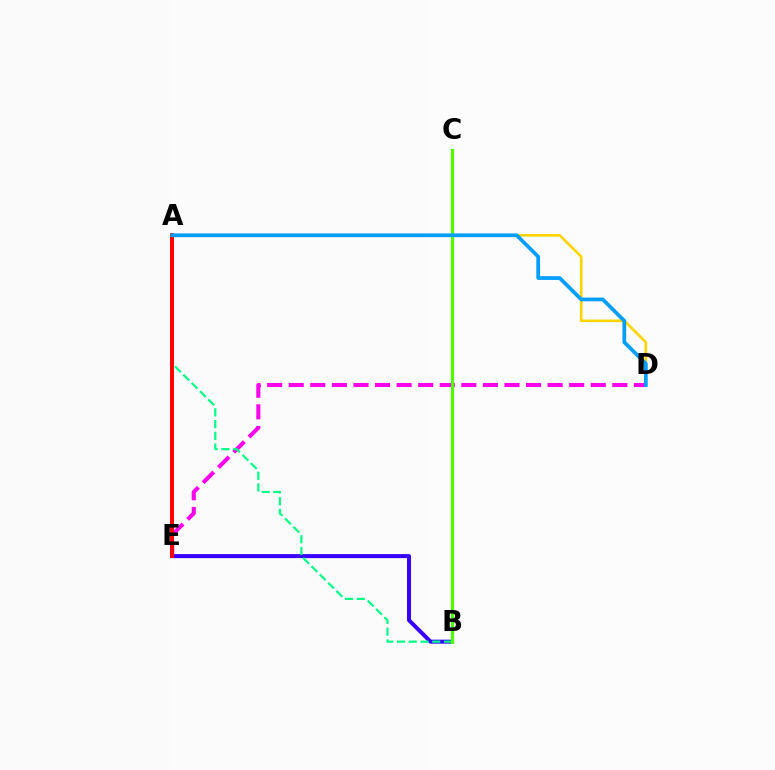{('B', 'E'): [{'color': '#3700ff', 'line_style': 'solid', 'thickness': 2.89}], ('A', 'D'): [{'color': '#ffd500', 'line_style': 'solid', 'thickness': 1.91}, {'color': '#009eff', 'line_style': 'solid', 'thickness': 2.69}], ('D', 'E'): [{'color': '#ff00ed', 'line_style': 'dashed', 'thickness': 2.93}], ('A', 'B'): [{'color': '#00ff86', 'line_style': 'dashed', 'thickness': 1.59}], ('A', 'E'): [{'color': '#ff0000', 'line_style': 'solid', 'thickness': 2.84}], ('B', 'C'): [{'color': '#4fff00', 'line_style': 'solid', 'thickness': 2.29}]}